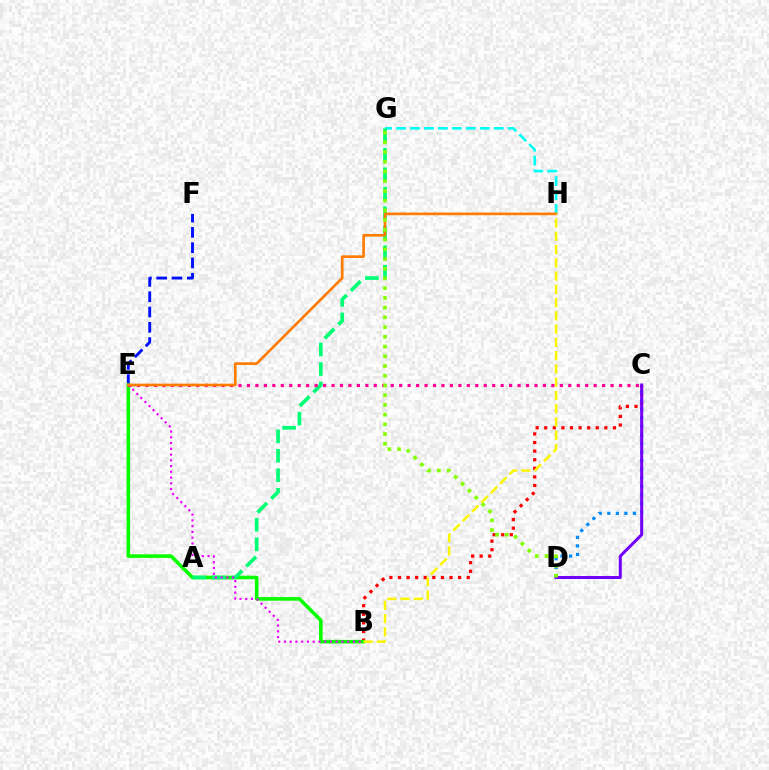{('G', 'H'): [{'color': '#00fff6', 'line_style': 'dashed', 'thickness': 1.9}], ('B', 'C'): [{'color': '#ff0000', 'line_style': 'dotted', 'thickness': 2.33}], ('E', 'F'): [{'color': '#0010ff', 'line_style': 'dashed', 'thickness': 2.08}], ('C', 'D'): [{'color': '#008cff', 'line_style': 'dotted', 'thickness': 2.33}, {'color': '#7200ff', 'line_style': 'solid', 'thickness': 2.18}], ('B', 'E'): [{'color': '#08ff00', 'line_style': 'solid', 'thickness': 2.59}, {'color': '#ee00ff', 'line_style': 'dotted', 'thickness': 1.56}], ('A', 'G'): [{'color': '#00ff74', 'line_style': 'dashed', 'thickness': 2.65}], ('C', 'E'): [{'color': '#ff0094', 'line_style': 'dotted', 'thickness': 2.3}], ('E', 'H'): [{'color': '#ff7c00', 'line_style': 'solid', 'thickness': 1.91}], ('D', 'G'): [{'color': '#84ff00', 'line_style': 'dotted', 'thickness': 2.64}], ('B', 'H'): [{'color': '#fcf500', 'line_style': 'dashed', 'thickness': 1.8}]}